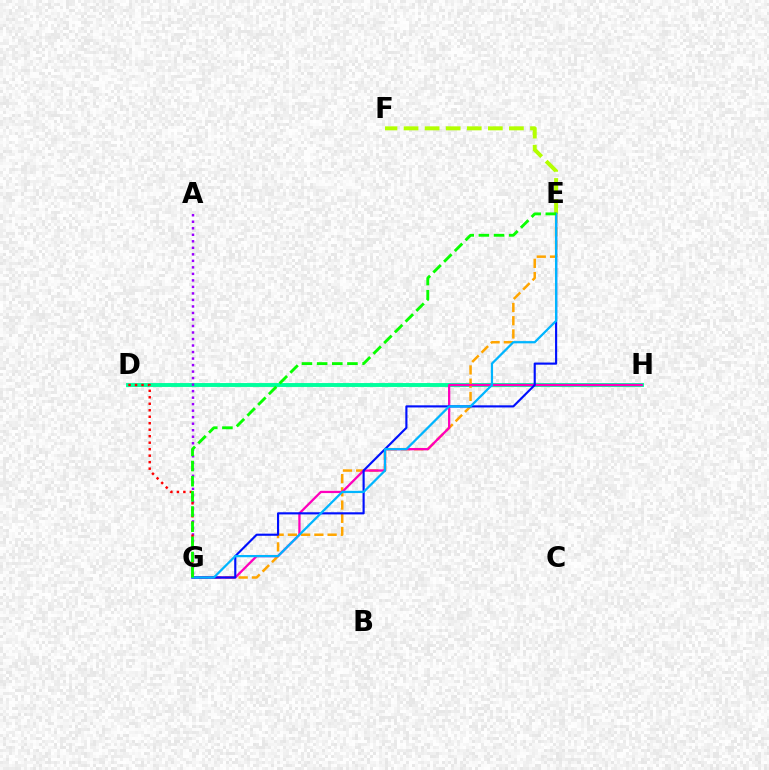{('D', 'H'): [{'color': '#00ff9d', 'line_style': 'solid', 'thickness': 2.81}], ('E', 'G'): [{'color': '#ffa500', 'line_style': 'dashed', 'thickness': 1.8}, {'color': '#0010ff', 'line_style': 'solid', 'thickness': 1.54}, {'color': '#00b5ff', 'line_style': 'solid', 'thickness': 1.62}, {'color': '#08ff00', 'line_style': 'dashed', 'thickness': 2.06}], ('G', 'H'): [{'color': '#ff00bd', 'line_style': 'solid', 'thickness': 1.65}], ('E', 'F'): [{'color': '#b3ff00', 'line_style': 'dashed', 'thickness': 2.86}], ('A', 'G'): [{'color': '#9b00ff', 'line_style': 'dotted', 'thickness': 1.77}], ('D', 'G'): [{'color': '#ff0000', 'line_style': 'dotted', 'thickness': 1.76}]}